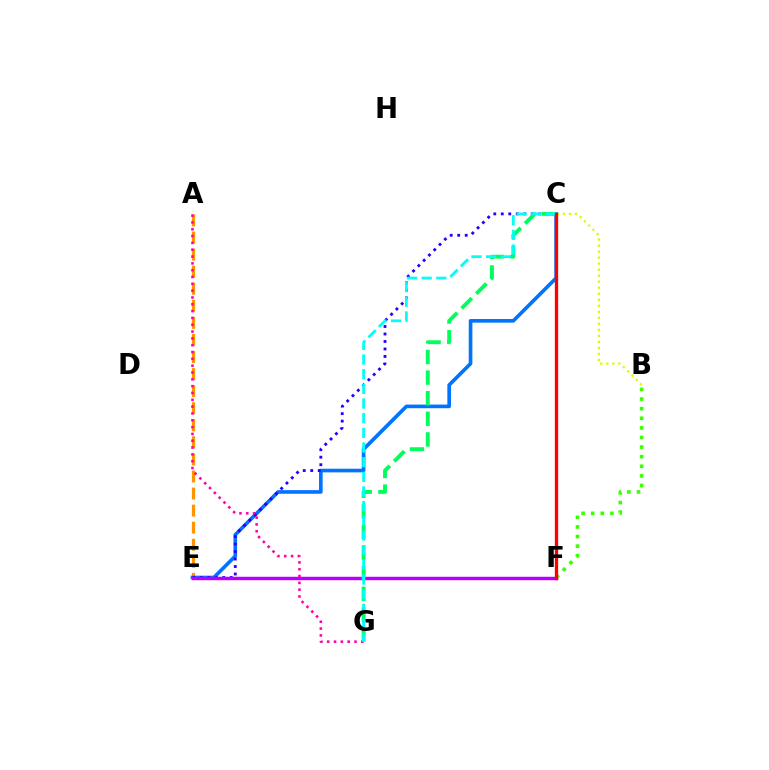{('A', 'E'): [{'color': '#ff9400', 'line_style': 'dashed', 'thickness': 2.32}], ('C', 'E'): [{'color': '#0074ff', 'line_style': 'solid', 'thickness': 2.63}, {'color': '#2500ff', 'line_style': 'dotted', 'thickness': 2.03}], ('E', 'F'): [{'color': '#b900ff', 'line_style': 'solid', 'thickness': 2.48}], ('A', 'G'): [{'color': '#ff00ac', 'line_style': 'dotted', 'thickness': 1.85}], ('B', 'F'): [{'color': '#3dff00', 'line_style': 'dotted', 'thickness': 2.61}], ('C', 'G'): [{'color': '#00ff5c', 'line_style': 'dashed', 'thickness': 2.8}, {'color': '#00fff6', 'line_style': 'dashed', 'thickness': 1.99}], ('B', 'C'): [{'color': '#d1ff00', 'line_style': 'dotted', 'thickness': 1.64}], ('C', 'F'): [{'color': '#ff0000', 'line_style': 'solid', 'thickness': 2.38}]}